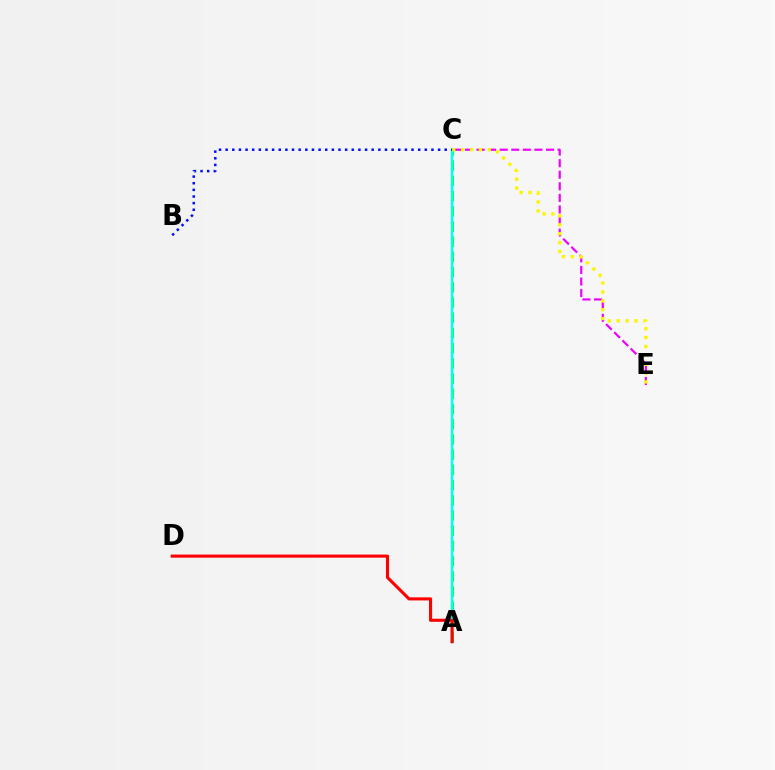{('C', 'E'): [{'color': '#ee00ff', 'line_style': 'dashed', 'thickness': 1.57}, {'color': '#fcf500', 'line_style': 'dotted', 'thickness': 2.41}], ('A', 'C'): [{'color': '#08ff00', 'line_style': 'dashed', 'thickness': 2.07}, {'color': '#00fff6', 'line_style': 'solid', 'thickness': 1.79}], ('A', 'D'): [{'color': '#ff0000', 'line_style': 'solid', 'thickness': 2.23}], ('B', 'C'): [{'color': '#0010ff', 'line_style': 'dotted', 'thickness': 1.8}]}